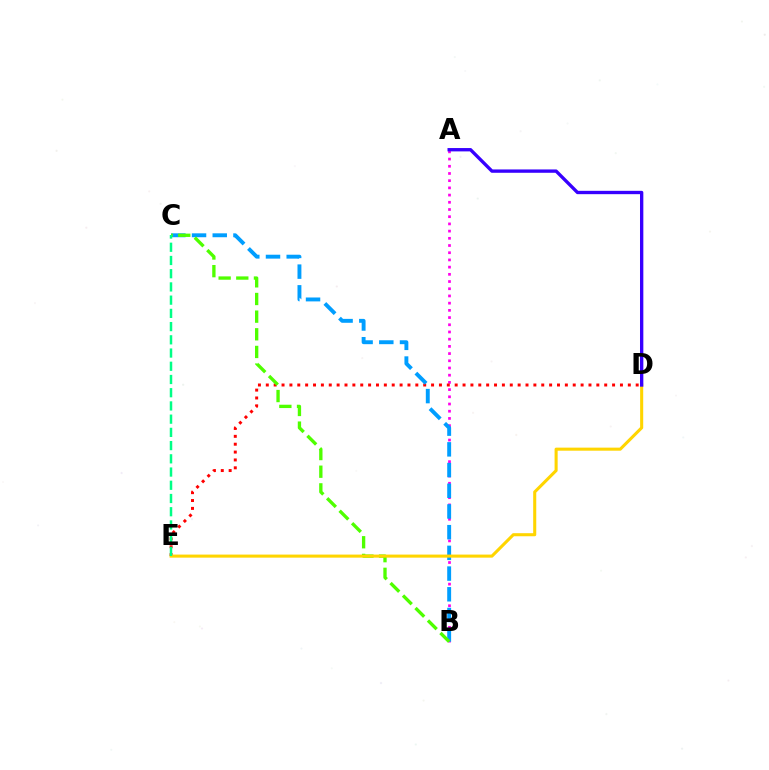{('A', 'B'): [{'color': '#ff00ed', 'line_style': 'dotted', 'thickness': 1.96}], ('D', 'E'): [{'color': '#ff0000', 'line_style': 'dotted', 'thickness': 2.14}, {'color': '#ffd500', 'line_style': 'solid', 'thickness': 2.21}], ('B', 'C'): [{'color': '#009eff', 'line_style': 'dashed', 'thickness': 2.81}, {'color': '#4fff00', 'line_style': 'dashed', 'thickness': 2.4}], ('A', 'D'): [{'color': '#3700ff', 'line_style': 'solid', 'thickness': 2.41}], ('C', 'E'): [{'color': '#00ff86', 'line_style': 'dashed', 'thickness': 1.8}]}